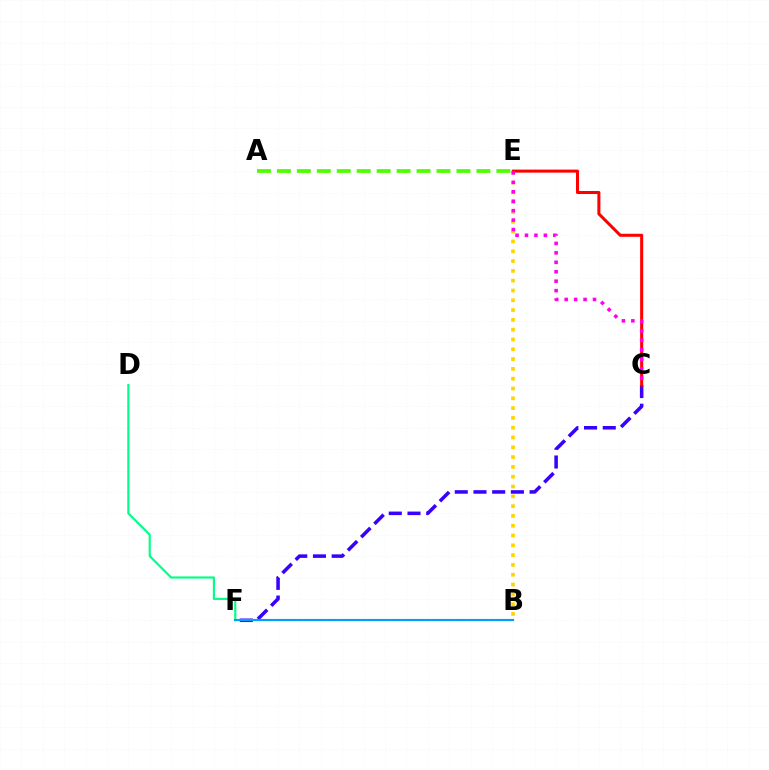{('A', 'E'): [{'color': '#4fff00', 'line_style': 'dashed', 'thickness': 2.71}], ('C', 'F'): [{'color': '#3700ff', 'line_style': 'dashed', 'thickness': 2.54}], ('B', 'E'): [{'color': '#ffd500', 'line_style': 'dotted', 'thickness': 2.66}], ('C', 'E'): [{'color': '#ff0000', 'line_style': 'solid', 'thickness': 2.19}, {'color': '#ff00ed', 'line_style': 'dotted', 'thickness': 2.57}], ('D', 'F'): [{'color': '#00ff86', 'line_style': 'solid', 'thickness': 1.55}], ('B', 'F'): [{'color': '#009eff', 'line_style': 'solid', 'thickness': 1.53}]}